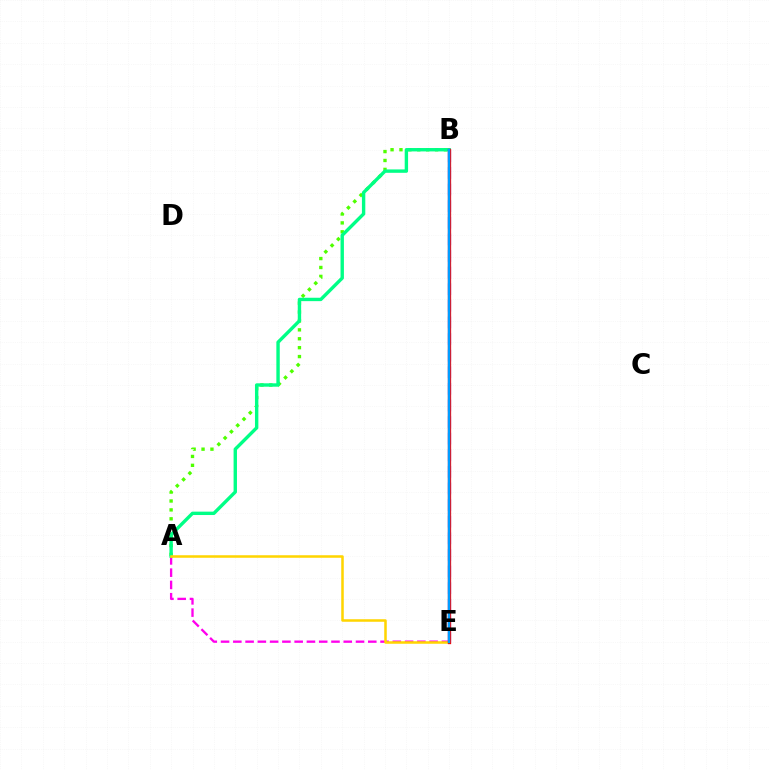{('A', 'E'): [{'color': '#ff00ed', 'line_style': 'dashed', 'thickness': 1.67}, {'color': '#ffd500', 'line_style': 'solid', 'thickness': 1.82}], ('A', 'B'): [{'color': '#4fff00', 'line_style': 'dotted', 'thickness': 2.42}, {'color': '#00ff86', 'line_style': 'solid', 'thickness': 2.44}], ('B', 'E'): [{'color': '#3700ff', 'line_style': 'dashed', 'thickness': 2.26}, {'color': '#ff0000', 'line_style': 'solid', 'thickness': 2.37}, {'color': '#009eff', 'line_style': 'solid', 'thickness': 1.74}]}